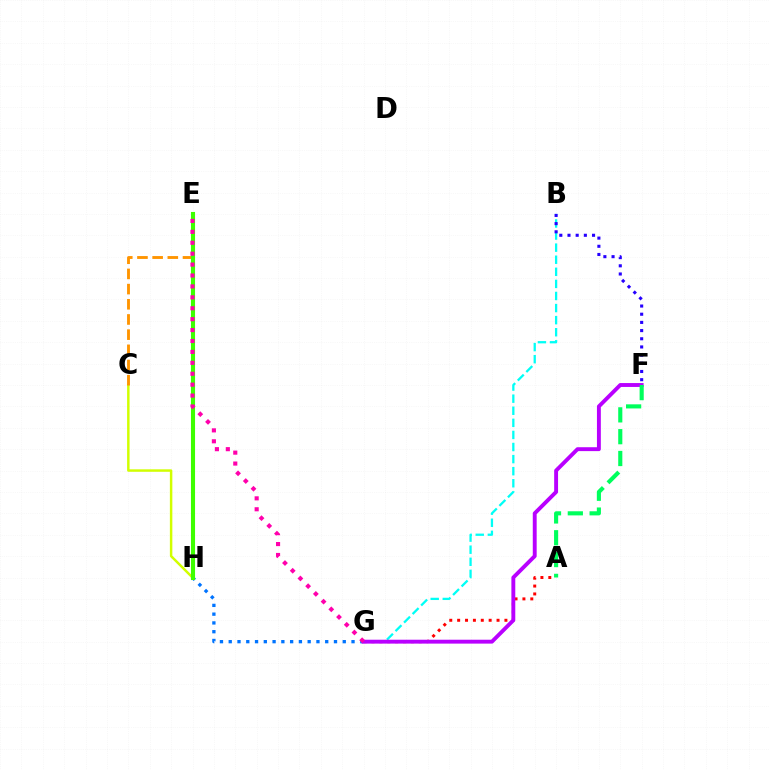{('A', 'G'): [{'color': '#ff0000', 'line_style': 'dotted', 'thickness': 2.14}], ('G', 'H'): [{'color': '#0074ff', 'line_style': 'dotted', 'thickness': 2.38}], ('B', 'G'): [{'color': '#00fff6', 'line_style': 'dashed', 'thickness': 1.64}], ('F', 'G'): [{'color': '#b900ff', 'line_style': 'solid', 'thickness': 2.8}], ('C', 'H'): [{'color': '#d1ff00', 'line_style': 'solid', 'thickness': 1.78}], ('C', 'E'): [{'color': '#ff9400', 'line_style': 'dashed', 'thickness': 2.06}], ('E', 'H'): [{'color': '#3dff00', 'line_style': 'solid', 'thickness': 2.95}], ('B', 'F'): [{'color': '#2500ff', 'line_style': 'dotted', 'thickness': 2.22}], ('E', 'G'): [{'color': '#ff00ac', 'line_style': 'dotted', 'thickness': 2.97}], ('A', 'F'): [{'color': '#00ff5c', 'line_style': 'dashed', 'thickness': 2.96}]}